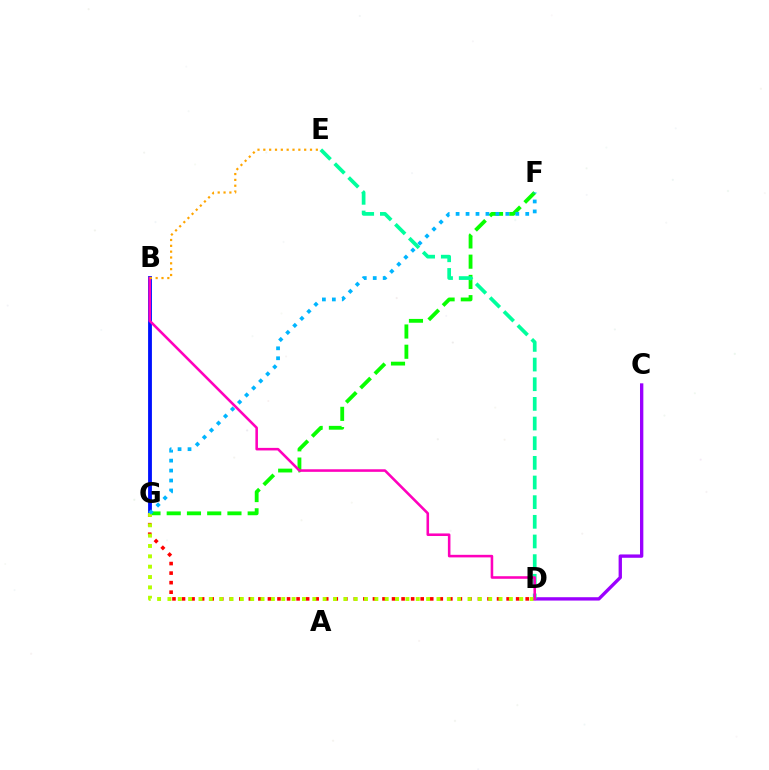{('D', 'G'): [{'color': '#ff0000', 'line_style': 'dotted', 'thickness': 2.59}, {'color': '#b3ff00', 'line_style': 'dotted', 'thickness': 2.81}], ('C', 'D'): [{'color': '#9b00ff', 'line_style': 'solid', 'thickness': 2.41}], ('B', 'G'): [{'color': '#0010ff', 'line_style': 'solid', 'thickness': 2.76}], ('F', 'G'): [{'color': '#08ff00', 'line_style': 'dashed', 'thickness': 2.75}, {'color': '#00b5ff', 'line_style': 'dotted', 'thickness': 2.7}], ('D', 'E'): [{'color': '#00ff9d', 'line_style': 'dashed', 'thickness': 2.67}], ('B', 'D'): [{'color': '#ff00bd', 'line_style': 'solid', 'thickness': 1.85}], ('B', 'E'): [{'color': '#ffa500', 'line_style': 'dotted', 'thickness': 1.59}]}